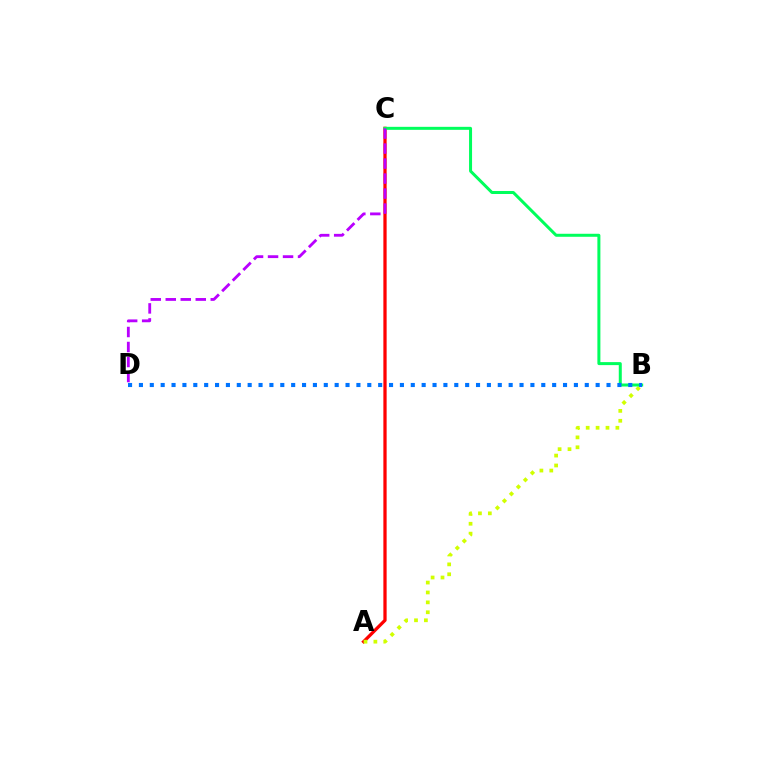{('A', 'C'): [{'color': '#ff0000', 'line_style': 'solid', 'thickness': 2.35}], ('A', 'B'): [{'color': '#d1ff00', 'line_style': 'dotted', 'thickness': 2.69}], ('B', 'C'): [{'color': '#00ff5c', 'line_style': 'solid', 'thickness': 2.16}], ('C', 'D'): [{'color': '#b900ff', 'line_style': 'dashed', 'thickness': 2.04}], ('B', 'D'): [{'color': '#0074ff', 'line_style': 'dotted', 'thickness': 2.95}]}